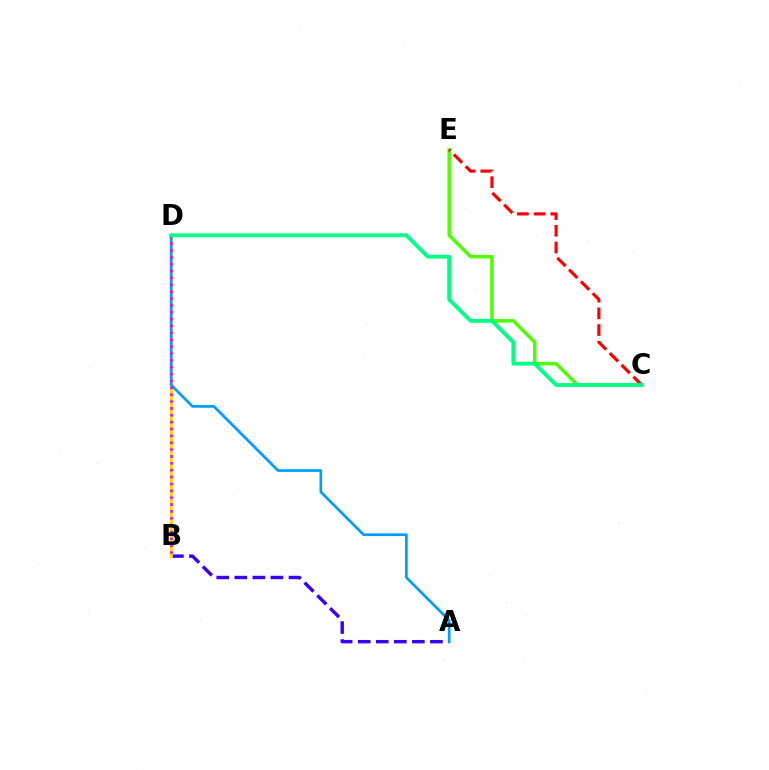{('A', 'B'): [{'color': '#3700ff', 'line_style': 'dashed', 'thickness': 2.45}], ('B', 'D'): [{'color': '#ffd500', 'line_style': 'solid', 'thickness': 2.05}, {'color': '#ff00ed', 'line_style': 'dotted', 'thickness': 1.87}], ('A', 'D'): [{'color': '#009eff', 'line_style': 'solid', 'thickness': 1.94}], ('C', 'E'): [{'color': '#4fff00', 'line_style': 'solid', 'thickness': 2.5}, {'color': '#ff0000', 'line_style': 'dashed', 'thickness': 2.27}], ('C', 'D'): [{'color': '#00ff86', 'line_style': 'solid', 'thickness': 2.78}]}